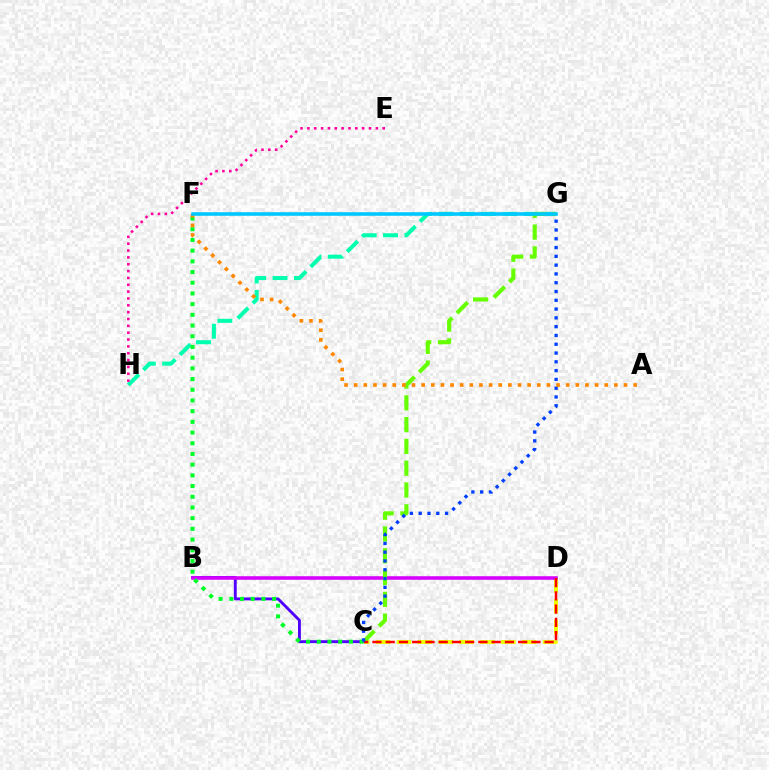{('C', 'D'): [{'color': '#eeff00', 'line_style': 'dashed', 'thickness': 2.84}, {'color': '#ff0000', 'line_style': 'dashed', 'thickness': 1.8}], ('G', 'H'): [{'color': '#00ffaf', 'line_style': 'dashed', 'thickness': 2.9}], ('B', 'C'): [{'color': '#4f00ff', 'line_style': 'solid', 'thickness': 2.06}], ('B', 'D'): [{'color': '#d600ff', 'line_style': 'solid', 'thickness': 2.56}], ('C', 'F'): [{'color': '#00ff27', 'line_style': 'dotted', 'thickness': 2.91}], ('C', 'G'): [{'color': '#66ff00', 'line_style': 'dashed', 'thickness': 2.96}, {'color': '#003fff', 'line_style': 'dotted', 'thickness': 2.39}], ('E', 'H'): [{'color': '#ff00a0', 'line_style': 'dotted', 'thickness': 1.86}], ('A', 'F'): [{'color': '#ff8800', 'line_style': 'dotted', 'thickness': 2.62}], ('F', 'G'): [{'color': '#00c7ff', 'line_style': 'solid', 'thickness': 2.58}]}